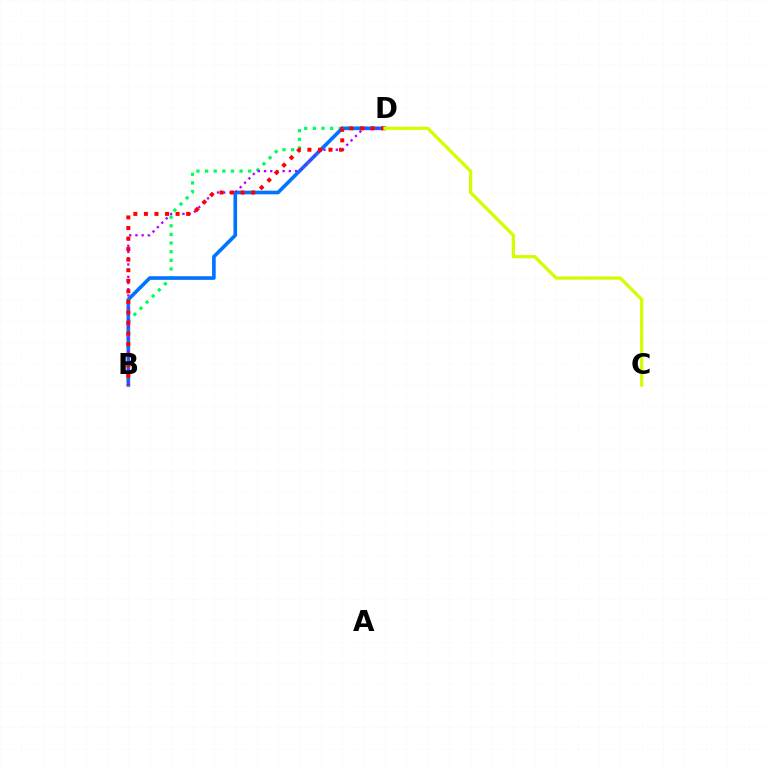{('B', 'D'): [{'color': '#00ff5c', 'line_style': 'dotted', 'thickness': 2.34}, {'color': '#0074ff', 'line_style': 'solid', 'thickness': 2.62}, {'color': '#b900ff', 'line_style': 'dotted', 'thickness': 1.69}, {'color': '#ff0000', 'line_style': 'dotted', 'thickness': 2.87}], ('C', 'D'): [{'color': '#d1ff00', 'line_style': 'solid', 'thickness': 2.34}]}